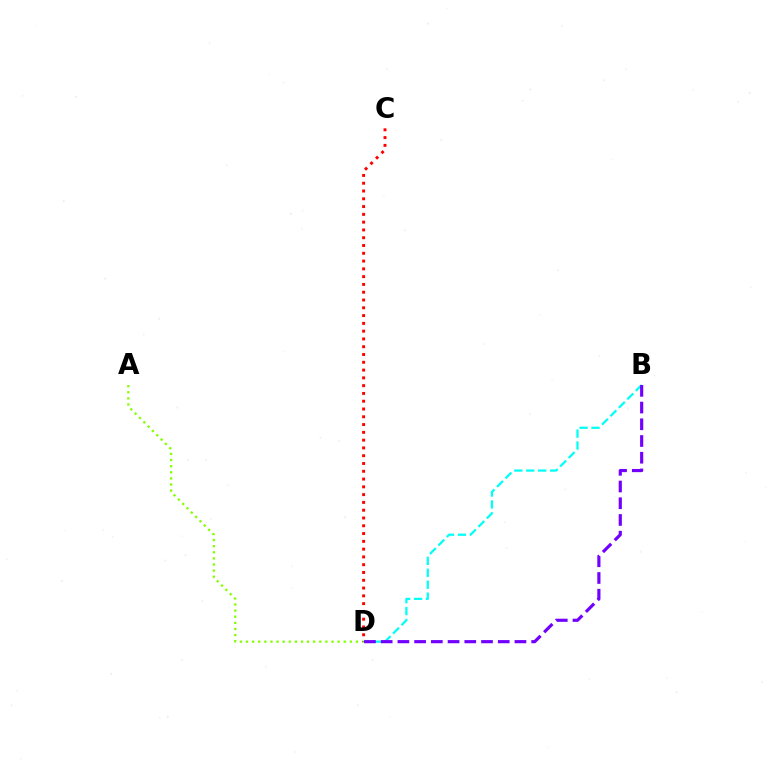{('A', 'D'): [{'color': '#84ff00', 'line_style': 'dotted', 'thickness': 1.66}], ('C', 'D'): [{'color': '#ff0000', 'line_style': 'dotted', 'thickness': 2.12}], ('B', 'D'): [{'color': '#00fff6', 'line_style': 'dashed', 'thickness': 1.62}, {'color': '#7200ff', 'line_style': 'dashed', 'thickness': 2.27}]}